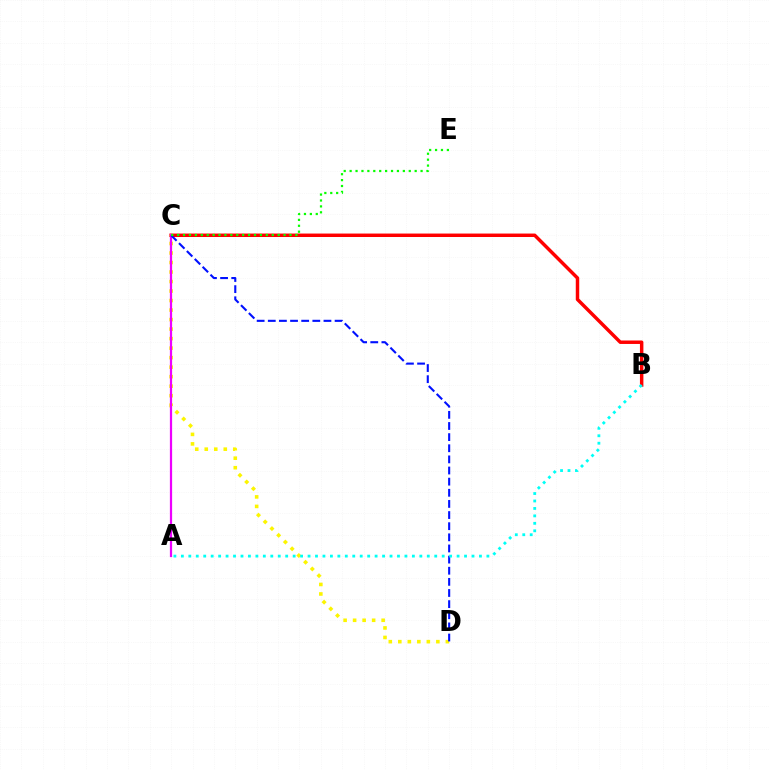{('B', 'C'): [{'color': '#ff0000', 'line_style': 'solid', 'thickness': 2.49}], ('C', 'D'): [{'color': '#fcf500', 'line_style': 'dotted', 'thickness': 2.58}, {'color': '#0010ff', 'line_style': 'dashed', 'thickness': 1.51}], ('A', 'C'): [{'color': '#ee00ff', 'line_style': 'solid', 'thickness': 1.61}], ('A', 'B'): [{'color': '#00fff6', 'line_style': 'dotted', 'thickness': 2.02}], ('C', 'E'): [{'color': '#08ff00', 'line_style': 'dotted', 'thickness': 1.61}]}